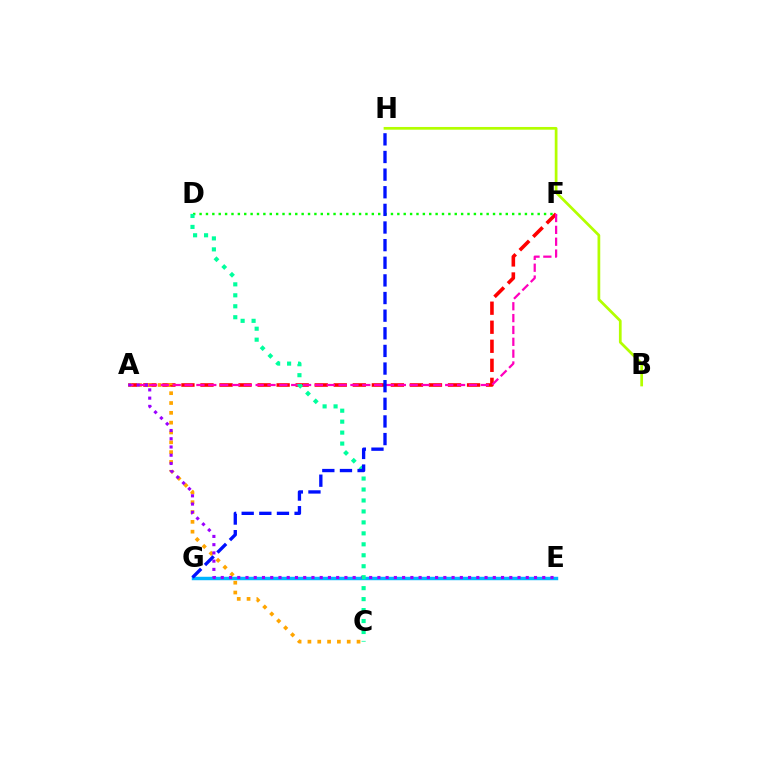{('A', 'F'): [{'color': '#ff0000', 'line_style': 'dashed', 'thickness': 2.59}, {'color': '#ff00bd', 'line_style': 'dashed', 'thickness': 1.61}], ('E', 'G'): [{'color': '#00b5ff', 'line_style': 'solid', 'thickness': 2.48}], ('A', 'C'): [{'color': '#ffa500', 'line_style': 'dotted', 'thickness': 2.67}], ('B', 'H'): [{'color': '#b3ff00', 'line_style': 'solid', 'thickness': 1.96}], ('A', 'E'): [{'color': '#9b00ff', 'line_style': 'dotted', 'thickness': 2.24}], ('D', 'F'): [{'color': '#08ff00', 'line_style': 'dotted', 'thickness': 1.73}], ('C', 'D'): [{'color': '#00ff9d', 'line_style': 'dotted', 'thickness': 2.98}], ('G', 'H'): [{'color': '#0010ff', 'line_style': 'dashed', 'thickness': 2.4}]}